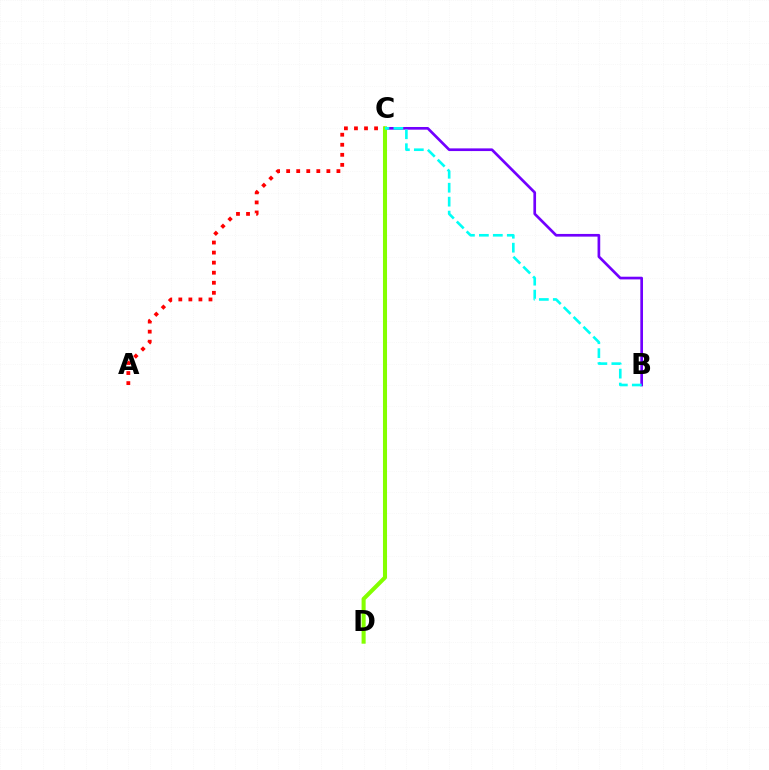{('A', 'C'): [{'color': '#ff0000', 'line_style': 'dotted', 'thickness': 2.73}], ('B', 'C'): [{'color': '#7200ff', 'line_style': 'solid', 'thickness': 1.93}, {'color': '#00fff6', 'line_style': 'dashed', 'thickness': 1.9}], ('C', 'D'): [{'color': '#84ff00', 'line_style': 'solid', 'thickness': 2.92}]}